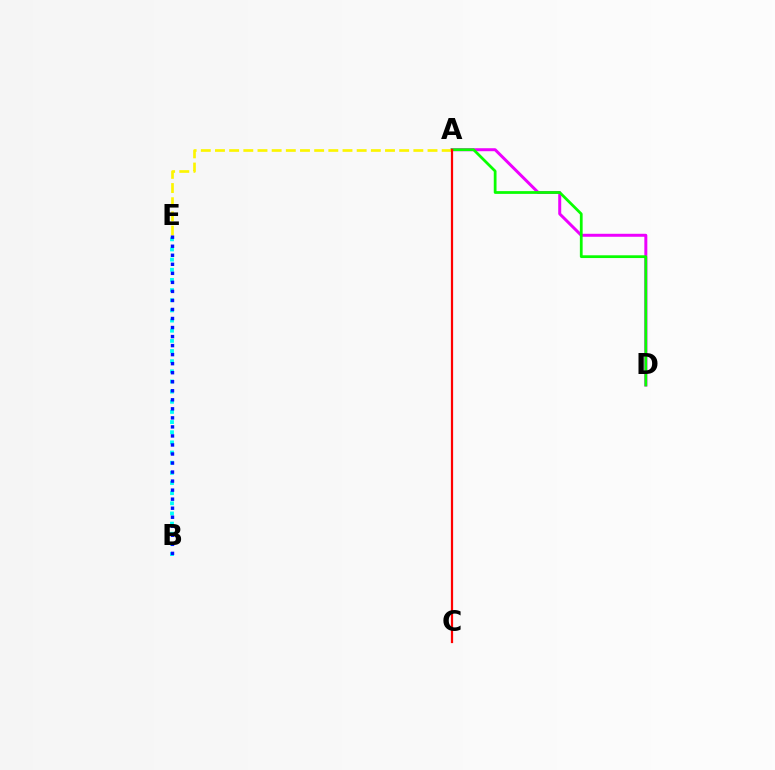{('A', 'D'): [{'color': '#ee00ff', 'line_style': 'solid', 'thickness': 2.15}, {'color': '#08ff00', 'line_style': 'solid', 'thickness': 1.99}], ('A', 'E'): [{'color': '#fcf500', 'line_style': 'dashed', 'thickness': 1.92}], ('B', 'E'): [{'color': '#00fff6', 'line_style': 'dotted', 'thickness': 2.76}, {'color': '#0010ff', 'line_style': 'dotted', 'thickness': 2.45}], ('A', 'C'): [{'color': '#ff0000', 'line_style': 'solid', 'thickness': 1.6}]}